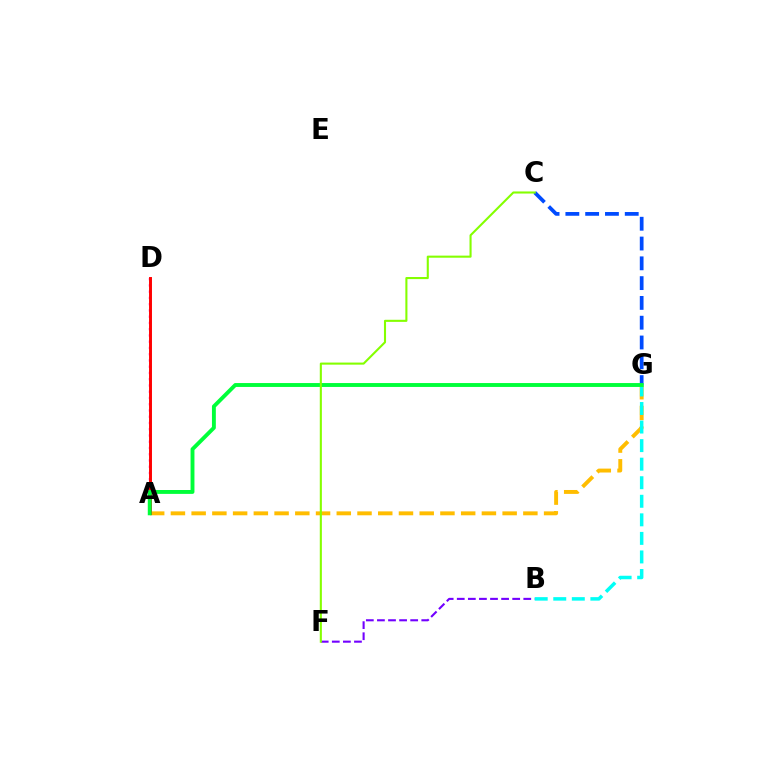{('A', 'G'): [{'color': '#ffbd00', 'line_style': 'dashed', 'thickness': 2.82}, {'color': '#00ff39', 'line_style': 'solid', 'thickness': 2.8}], ('B', 'F'): [{'color': '#7200ff', 'line_style': 'dashed', 'thickness': 1.51}], ('B', 'G'): [{'color': '#00fff6', 'line_style': 'dashed', 'thickness': 2.52}], ('A', 'D'): [{'color': '#ff00cf', 'line_style': 'dotted', 'thickness': 1.7}, {'color': '#ff0000', 'line_style': 'solid', 'thickness': 2.11}], ('C', 'G'): [{'color': '#004bff', 'line_style': 'dashed', 'thickness': 2.69}], ('C', 'F'): [{'color': '#84ff00', 'line_style': 'solid', 'thickness': 1.51}]}